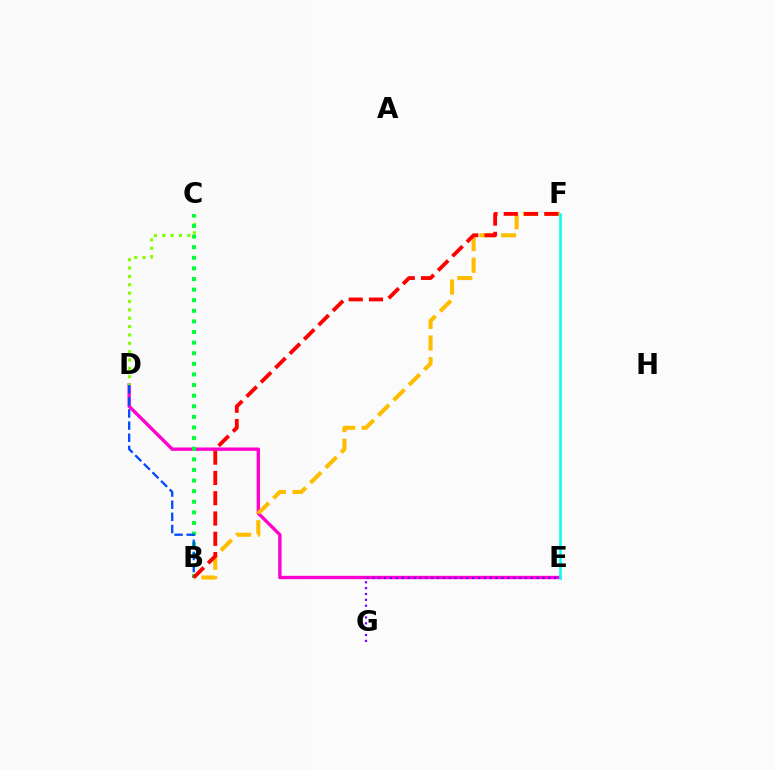{('D', 'E'): [{'color': '#ff00cf', 'line_style': 'solid', 'thickness': 2.41}], ('C', 'D'): [{'color': '#84ff00', 'line_style': 'dotted', 'thickness': 2.27}], ('B', 'C'): [{'color': '#00ff39', 'line_style': 'dotted', 'thickness': 2.88}], ('E', 'G'): [{'color': '#7200ff', 'line_style': 'dotted', 'thickness': 1.59}], ('B', 'F'): [{'color': '#ffbd00', 'line_style': 'dashed', 'thickness': 2.94}, {'color': '#ff0000', 'line_style': 'dashed', 'thickness': 2.76}], ('B', 'D'): [{'color': '#004bff', 'line_style': 'dashed', 'thickness': 1.65}], ('E', 'F'): [{'color': '#00fff6', 'line_style': 'solid', 'thickness': 1.83}]}